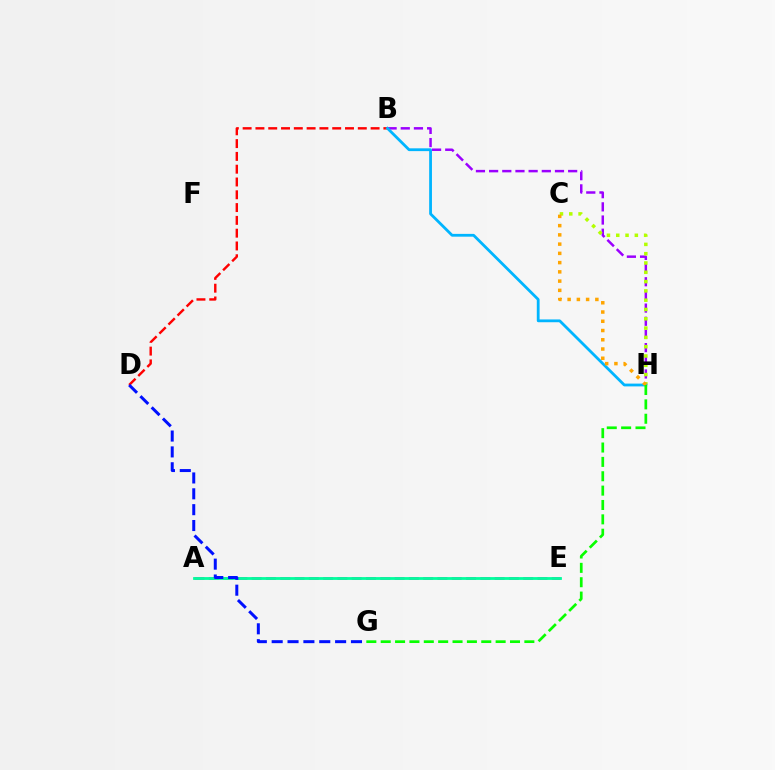{('A', 'E'): [{'color': '#ff00bd', 'line_style': 'dashed', 'thickness': 1.94}, {'color': '#00ff9d', 'line_style': 'solid', 'thickness': 2.02}], ('B', 'D'): [{'color': '#ff0000', 'line_style': 'dashed', 'thickness': 1.74}], ('B', 'H'): [{'color': '#9b00ff', 'line_style': 'dashed', 'thickness': 1.79}, {'color': '#00b5ff', 'line_style': 'solid', 'thickness': 2.01}], ('C', 'H'): [{'color': '#b3ff00', 'line_style': 'dotted', 'thickness': 2.53}, {'color': '#ffa500', 'line_style': 'dotted', 'thickness': 2.51}], ('G', 'H'): [{'color': '#08ff00', 'line_style': 'dashed', 'thickness': 1.95}], ('D', 'G'): [{'color': '#0010ff', 'line_style': 'dashed', 'thickness': 2.15}]}